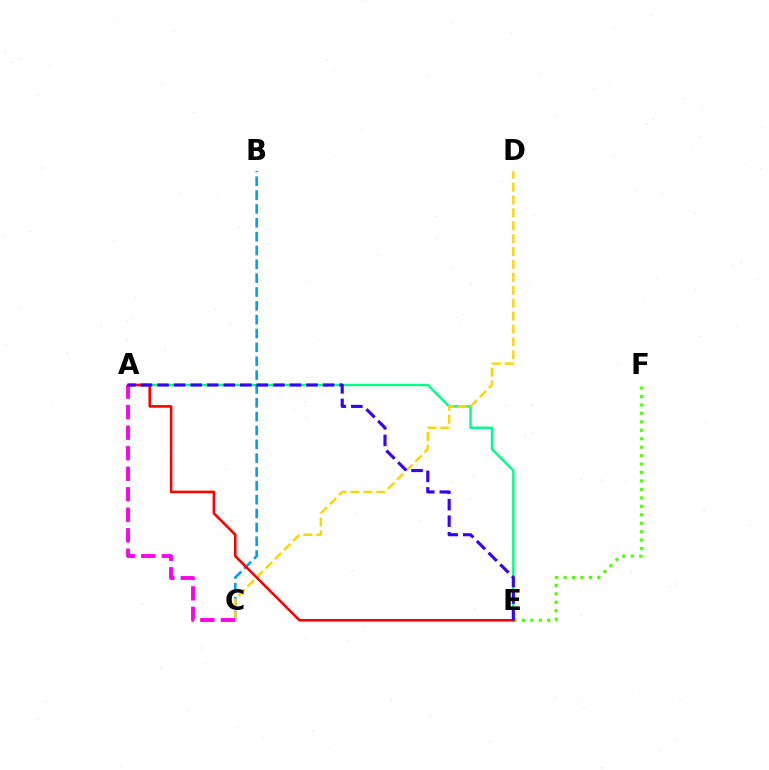{('A', 'E'): [{'color': '#00ff86', 'line_style': 'solid', 'thickness': 1.75}, {'color': '#ff0000', 'line_style': 'solid', 'thickness': 1.88}, {'color': '#3700ff', 'line_style': 'dashed', 'thickness': 2.25}], ('E', 'F'): [{'color': '#4fff00', 'line_style': 'dotted', 'thickness': 2.3}], ('B', 'C'): [{'color': '#009eff', 'line_style': 'dashed', 'thickness': 1.88}], ('C', 'D'): [{'color': '#ffd500', 'line_style': 'dashed', 'thickness': 1.75}], ('A', 'C'): [{'color': '#ff00ed', 'line_style': 'dashed', 'thickness': 2.79}]}